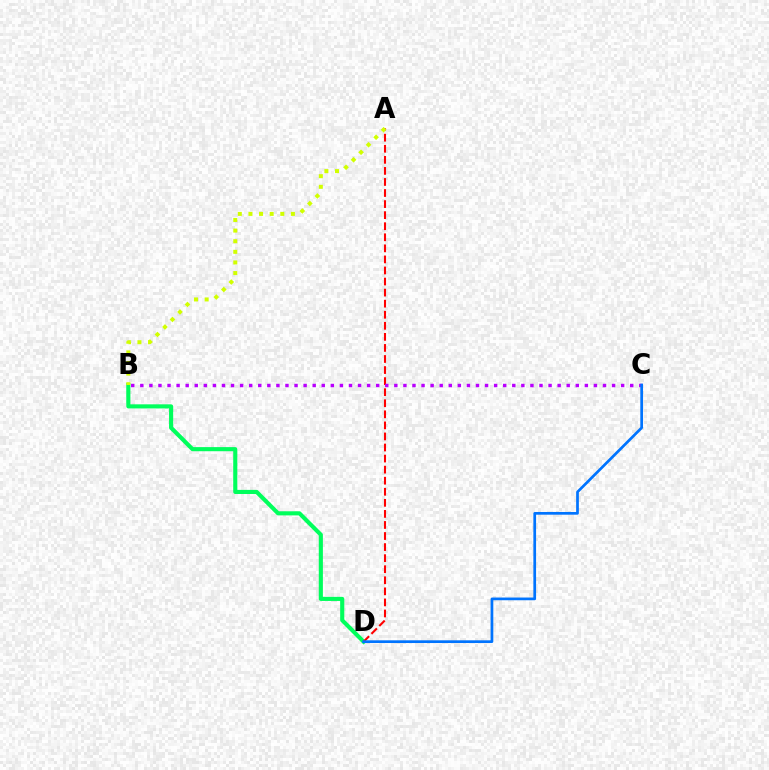{('B', 'D'): [{'color': '#00ff5c', 'line_style': 'solid', 'thickness': 2.96}], ('A', 'D'): [{'color': '#ff0000', 'line_style': 'dashed', 'thickness': 1.5}], ('A', 'B'): [{'color': '#d1ff00', 'line_style': 'dotted', 'thickness': 2.89}], ('B', 'C'): [{'color': '#b900ff', 'line_style': 'dotted', 'thickness': 2.46}], ('C', 'D'): [{'color': '#0074ff', 'line_style': 'solid', 'thickness': 1.95}]}